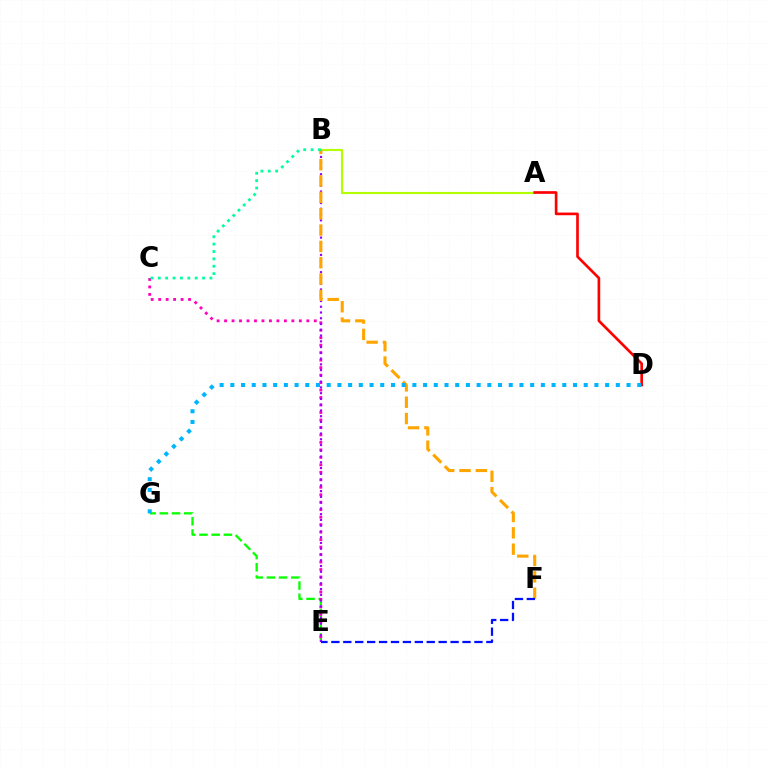{('E', 'G'): [{'color': '#08ff00', 'line_style': 'dashed', 'thickness': 1.66}], ('A', 'B'): [{'color': '#b3ff00', 'line_style': 'solid', 'thickness': 1.56}], ('C', 'E'): [{'color': '#ff00bd', 'line_style': 'dotted', 'thickness': 2.03}], ('B', 'E'): [{'color': '#9b00ff', 'line_style': 'dotted', 'thickness': 1.57}], ('A', 'D'): [{'color': '#ff0000', 'line_style': 'solid', 'thickness': 1.91}], ('B', 'F'): [{'color': '#ffa500', 'line_style': 'dashed', 'thickness': 2.22}], ('B', 'C'): [{'color': '#00ff9d', 'line_style': 'dotted', 'thickness': 2.01}], ('E', 'F'): [{'color': '#0010ff', 'line_style': 'dashed', 'thickness': 1.62}], ('D', 'G'): [{'color': '#00b5ff', 'line_style': 'dotted', 'thickness': 2.91}]}